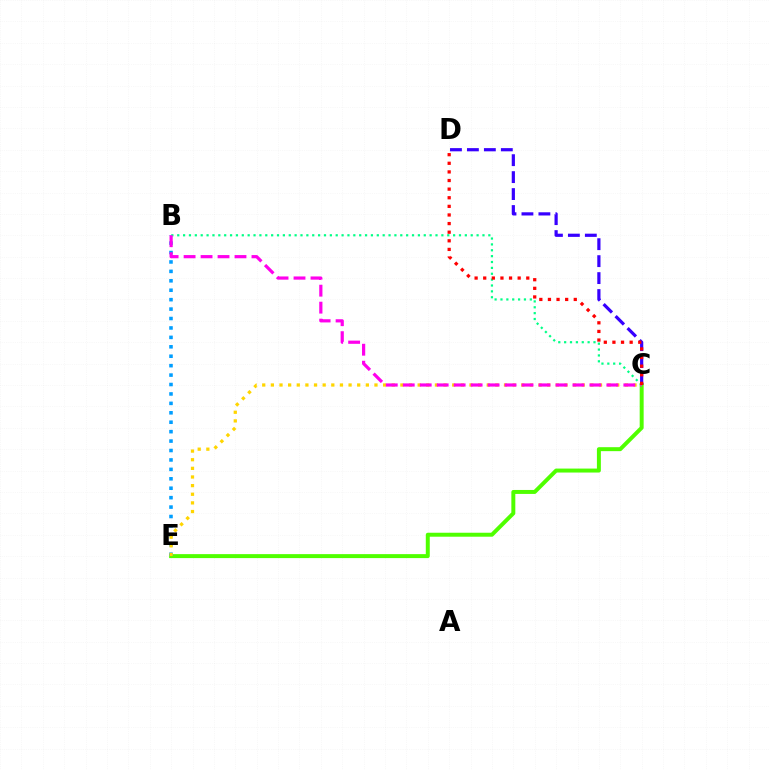{('C', 'E'): [{'color': '#4fff00', 'line_style': 'solid', 'thickness': 2.86}, {'color': '#ffd500', 'line_style': 'dotted', 'thickness': 2.35}], ('C', 'D'): [{'color': '#3700ff', 'line_style': 'dashed', 'thickness': 2.3}, {'color': '#ff0000', 'line_style': 'dotted', 'thickness': 2.34}], ('B', 'C'): [{'color': '#00ff86', 'line_style': 'dotted', 'thickness': 1.59}, {'color': '#ff00ed', 'line_style': 'dashed', 'thickness': 2.31}], ('B', 'E'): [{'color': '#009eff', 'line_style': 'dotted', 'thickness': 2.56}]}